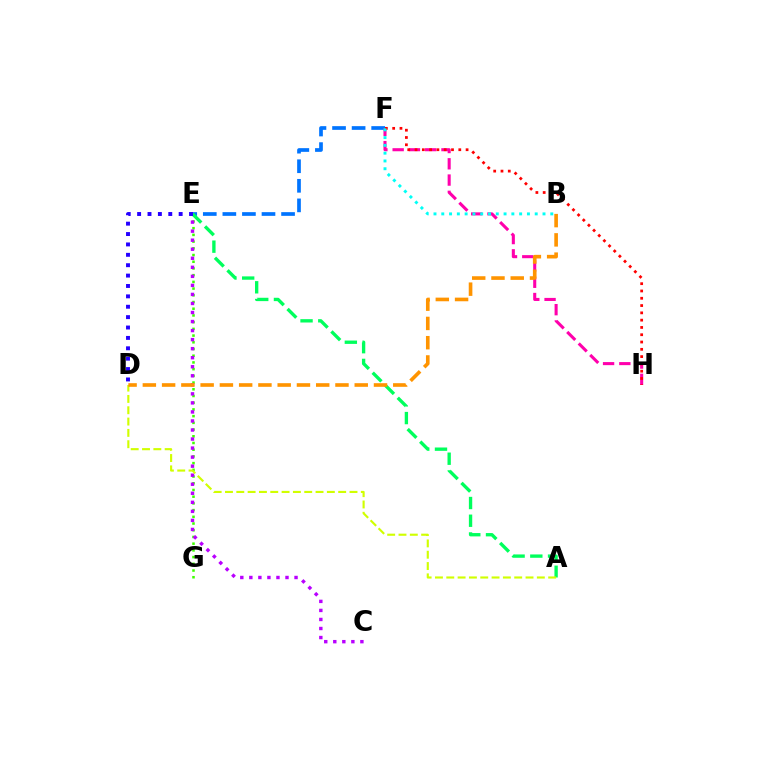{('E', 'G'): [{'color': '#3dff00', 'line_style': 'dotted', 'thickness': 1.82}], ('C', 'E'): [{'color': '#b900ff', 'line_style': 'dotted', 'thickness': 2.46}], ('E', 'F'): [{'color': '#0074ff', 'line_style': 'dashed', 'thickness': 2.66}], ('F', 'H'): [{'color': '#ff00ac', 'line_style': 'dashed', 'thickness': 2.21}, {'color': '#ff0000', 'line_style': 'dotted', 'thickness': 1.98}], ('A', 'E'): [{'color': '#00ff5c', 'line_style': 'dashed', 'thickness': 2.41}], ('A', 'D'): [{'color': '#d1ff00', 'line_style': 'dashed', 'thickness': 1.54}], ('B', 'F'): [{'color': '#00fff6', 'line_style': 'dotted', 'thickness': 2.12}], ('D', 'E'): [{'color': '#2500ff', 'line_style': 'dotted', 'thickness': 2.82}], ('B', 'D'): [{'color': '#ff9400', 'line_style': 'dashed', 'thickness': 2.62}]}